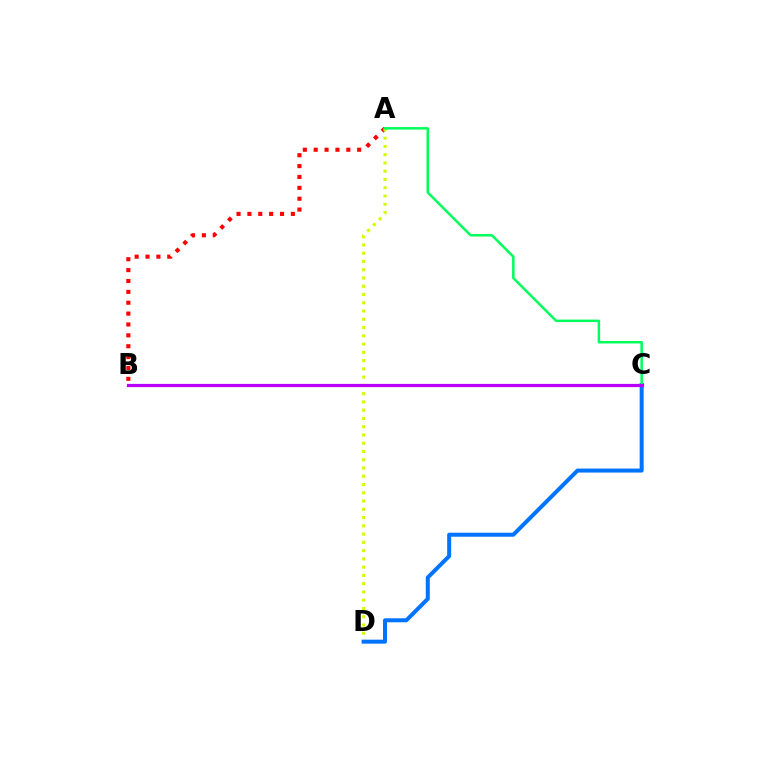{('A', 'B'): [{'color': '#ff0000', 'line_style': 'dotted', 'thickness': 2.95}], ('A', 'D'): [{'color': '#d1ff00', 'line_style': 'dotted', 'thickness': 2.24}], ('C', 'D'): [{'color': '#0074ff', 'line_style': 'solid', 'thickness': 2.88}], ('A', 'C'): [{'color': '#00ff5c', 'line_style': 'solid', 'thickness': 1.8}], ('B', 'C'): [{'color': '#b900ff', 'line_style': 'solid', 'thickness': 2.32}]}